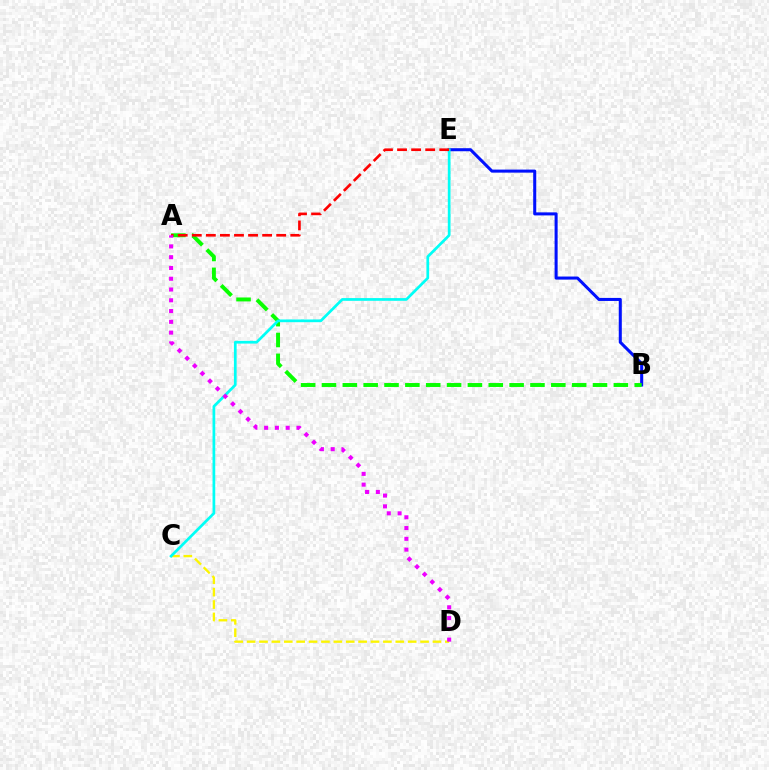{('B', 'E'): [{'color': '#0010ff', 'line_style': 'solid', 'thickness': 2.19}], ('C', 'D'): [{'color': '#fcf500', 'line_style': 'dashed', 'thickness': 1.68}], ('A', 'B'): [{'color': '#08ff00', 'line_style': 'dashed', 'thickness': 2.83}], ('C', 'E'): [{'color': '#00fff6', 'line_style': 'solid', 'thickness': 1.96}], ('A', 'E'): [{'color': '#ff0000', 'line_style': 'dashed', 'thickness': 1.91}], ('A', 'D'): [{'color': '#ee00ff', 'line_style': 'dotted', 'thickness': 2.93}]}